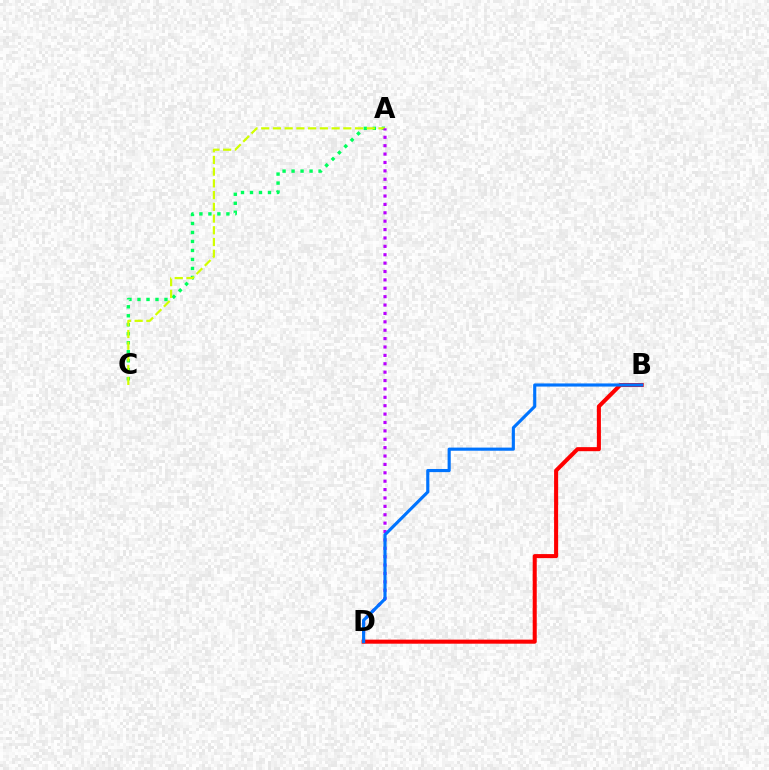{('A', 'C'): [{'color': '#00ff5c', 'line_style': 'dotted', 'thickness': 2.44}, {'color': '#d1ff00', 'line_style': 'dashed', 'thickness': 1.59}], ('A', 'D'): [{'color': '#b900ff', 'line_style': 'dotted', 'thickness': 2.28}], ('B', 'D'): [{'color': '#ff0000', 'line_style': 'solid', 'thickness': 2.92}, {'color': '#0074ff', 'line_style': 'solid', 'thickness': 2.25}]}